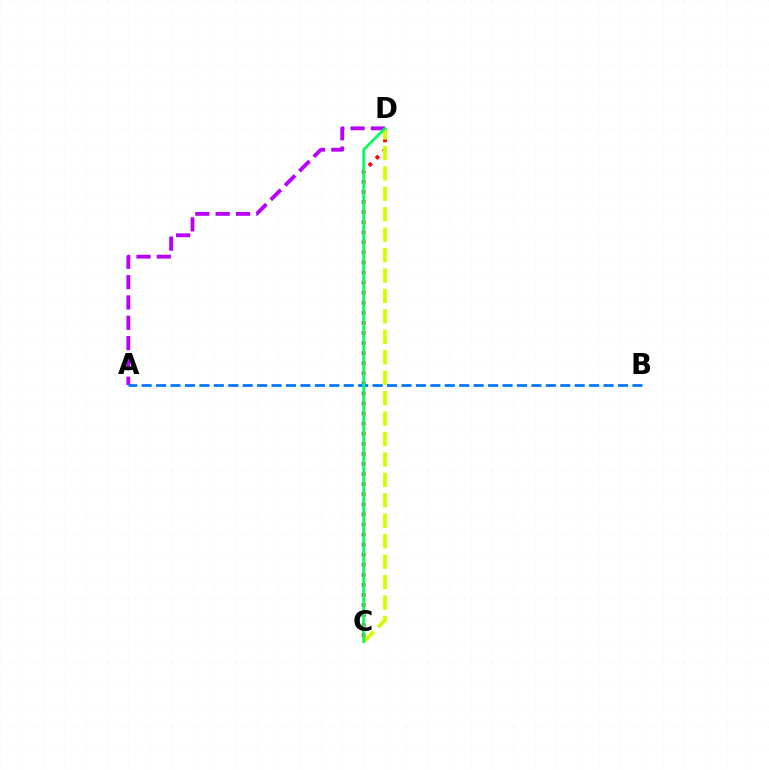{('A', 'D'): [{'color': '#b900ff', 'line_style': 'dashed', 'thickness': 2.76}], ('C', 'D'): [{'color': '#ff0000', 'line_style': 'dotted', 'thickness': 2.74}, {'color': '#d1ff00', 'line_style': 'dashed', 'thickness': 2.78}, {'color': '#00ff5c', 'line_style': 'solid', 'thickness': 1.93}], ('A', 'B'): [{'color': '#0074ff', 'line_style': 'dashed', 'thickness': 1.96}]}